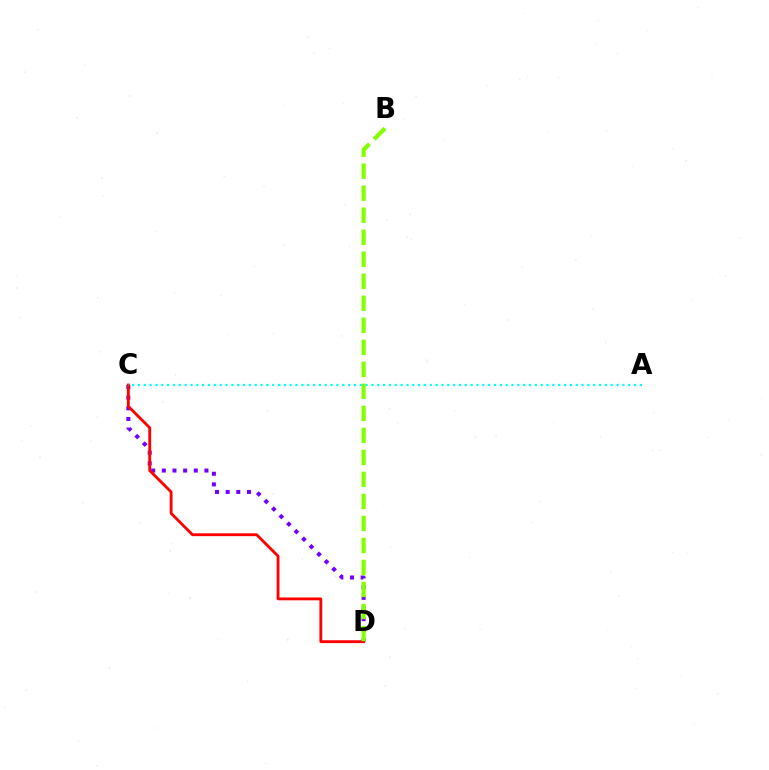{('C', 'D'): [{'color': '#7200ff', 'line_style': 'dotted', 'thickness': 2.89}, {'color': '#ff0000', 'line_style': 'solid', 'thickness': 2.04}], ('B', 'D'): [{'color': '#84ff00', 'line_style': 'dashed', 'thickness': 2.99}], ('A', 'C'): [{'color': '#00fff6', 'line_style': 'dotted', 'thickness': 1.59}]}